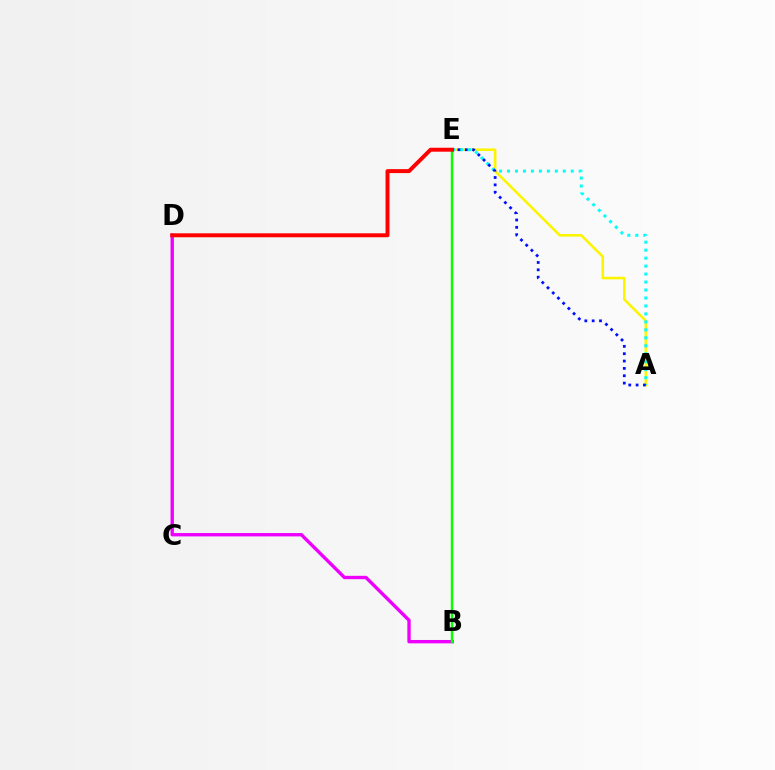{('B', 'D'): [{'color': '#ee00ff', 'line_style': 'solid', 'thickness': 2.42}], ('A', 'E'): [{'color': '#fcf500', 'line_style': 'solid', 'thickness': 1.86}, {'color': '#00fff6', 'line_style': 'dotted', 'thickness': 2.16}, {'color': '#0010ff', 'line_style': 'dotted', 'thickness': 2.0}], ('B', 'E'): [{'color': '#08ff00', 'line_style': 'solid', 'thickness': 1.77}], ('D', 'E'): [{'color': '#ff0000', 'line_style': 'solid', 'thickness': 2.84}]}